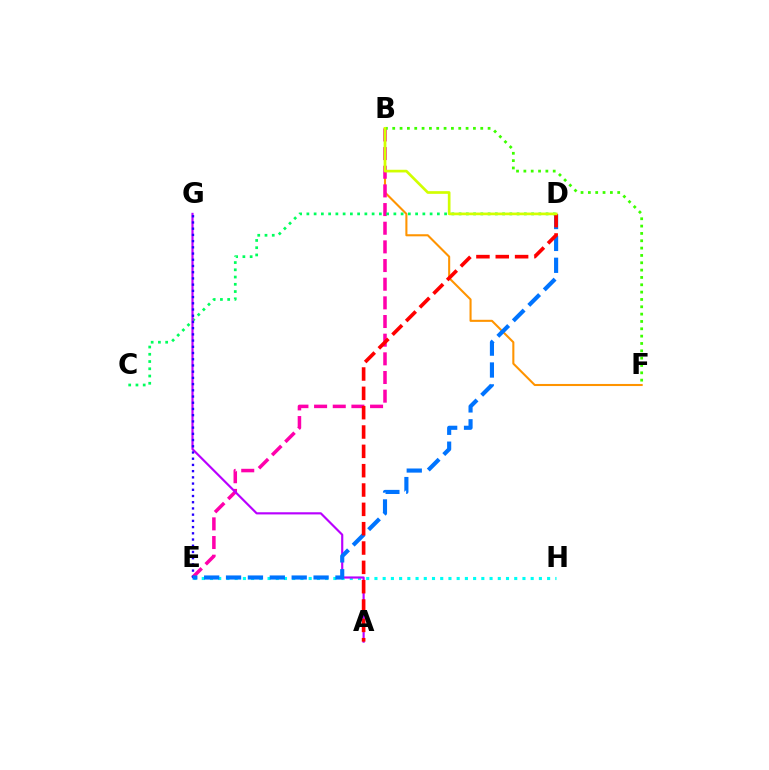{('B', 'F'): [{'color': '#ff9400', 'line_style': 'solid', 'thickness': 1.5}, {'color': '#3dff00', 'line_style': 'dotted', 'thickness': 1.99}], ('B', 'E'): [{'color': '#ff00ac', 'line_style': 'dashed', 'thickness': 2.53}], ('E', 'H'): [{'color': '#00fff6', 'line_style': 'dotted', 'thickness': 2.23}], ('C', 'D'): [{'color': '#00ff5c', 'line_style': 'dotted', 'thickness': 1.97}], ('A', 'G'): [{'color': '#b900ff', 'line_style': 'solid', 'thickness': 1.56}], ('E', 'G'): [{'color': '#2500ff', 'line_style': 'dotted', 'thickness': 1.69}], ('D', 'E'): [{'color': '#0074ff', 'line_style': 'dashed', 'thickness': 2.97}], ('A', 'D'): [{'color': '#ff0000', 'line_style': 'dashed', 'thickness': 2.63}], ('B', 'D'): [{'color': '#d1ff00', 'line_style': 'solid', 'thickness': 1.93}]}